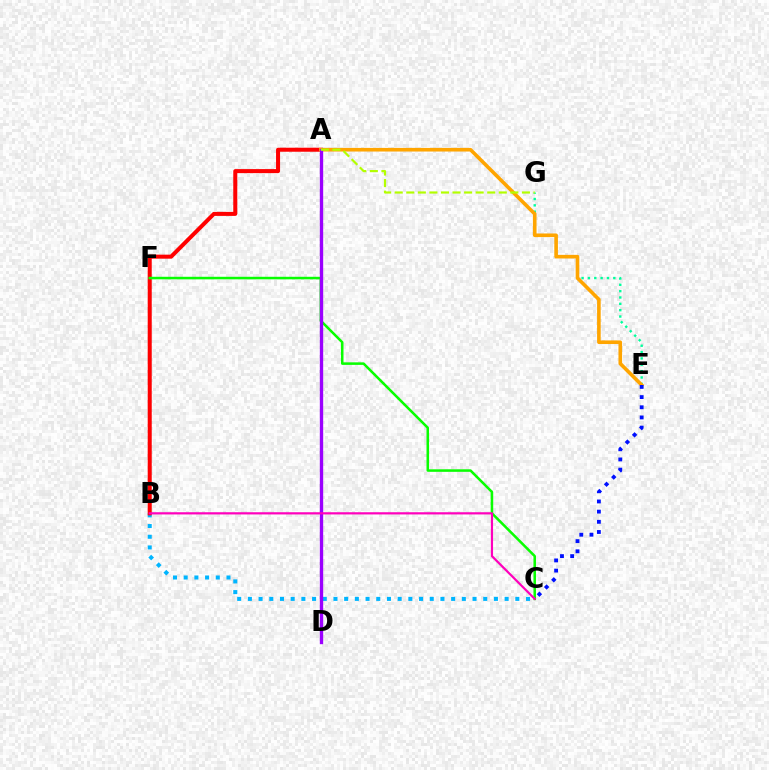{('B', 'C'): [{'color': '#00b5ff', 'line_style': 'dotted', 'thickness': 2.91}, {'color': '#ff00bd', 'line_style': 'solid', 'thickness': 1.59}], ('A', 'B'): [{'color': '#ff0000', 'line_style': 'solid', 'thickness': 2.9}], ('E', 'G'): [{'color': '#00ff9d', 'line_style': 'dotted', 'thickness': 1.72}], ('C', 'F'): [{'color': '#08ff00', 'line_style': 'solid', 'thickness': 1.82}], ('A', 'E'): [{'color': '#ffa500', 'line_style': 'solid', 'thickness': 2.6}], ('C', 'E'): [{'color': '#0010ff', 'line_style': 'dotted', 'thickness': 2.76}], ('A', 'D'): [{'color': '#9b00ff', 'line_style': 'solid', 'thickness': 2.41}], ('A', 'G'): [{'color': '#b3ff00', 'line_style': 'dashed', 'thickness': 1.57}]}